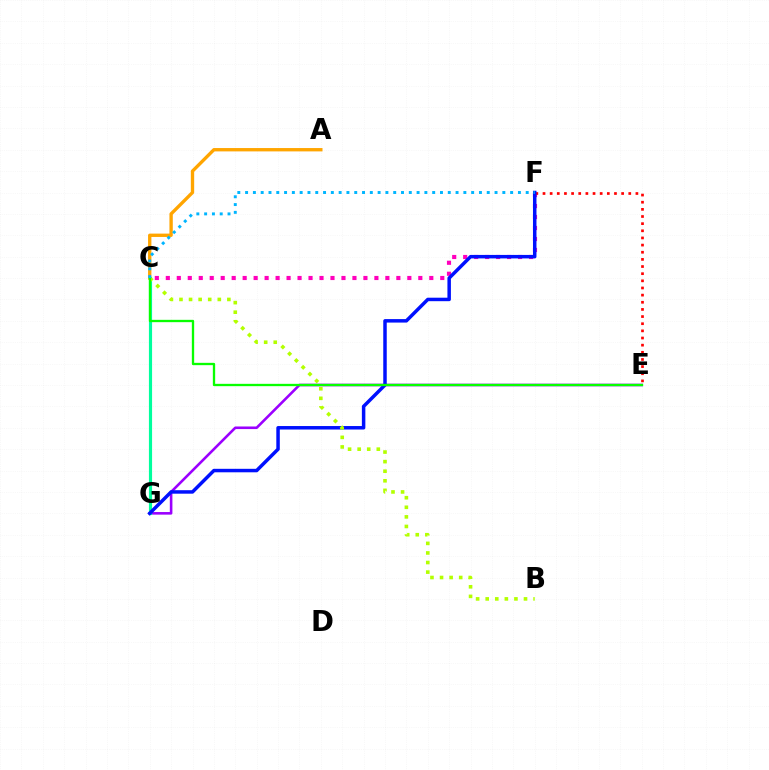{('E', 'G'): [{'color': '#9b00ff', 'line_style': 'solid', 'thickness': 1.87}], ('A', 'C'): [{'color': '#ffa500', 'line_style': 'solid', 'thickness': 2.41}], ('C', 'F'): [{'color': '#ff00bd', 'line_style': 'dotted', 'thickness': 2.98}, {'color': '#00b5ff', 'line_style': 'dotted', 'thickness': 2.12}], ('E', 'F'): [{'color': '#ff0000', 'line_style': 'dotted', 'thickness': 1.94}], ('C', 'G'): [{'color': '#00ff9d', 'line_style': 'solid', 'thickness': 2.27}], ('F', 'G'): [{'color': '#0010ff', 'line_style': 'solid', 'thickness': 2.51}], ('B', 'C'): [{'color': '#b3ff00', 'line_style': 'dotted', 'thickness': 2.6}], ('C', 'E'): [{'color': '#08ff00', 'line_style': 'solid', 'thickness': 1.67}]}